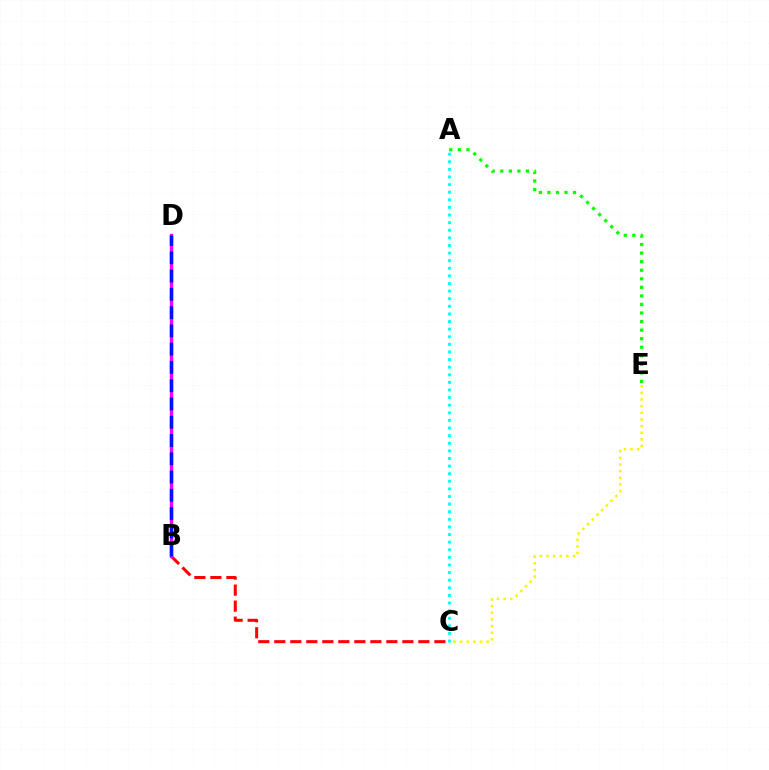{('C', 'E'): [{'color': '#fcf500', 'line_style': 'dotted', 'thickness': 1.8}], ('B', 'C'): [{'color': '#ff0000', 'line_style': 'dashed', 'thickness': 2.18}], ('B', 'D'): [{'color': '#ee00ff', 'line_style': 'solid', 'thickness': 2.42}, {'color': '#0010ff', 'line_style': 'dashed', 'thickness': 2.48}], ('A', 'E'): [{'color': '#08ff00', 'line_style': 'dotted', 'thickness': 2.32}], ('A', 'C'): [{'color': '#00fff6', 'line_style': 'dotted', 'thickness': 2.07}]}